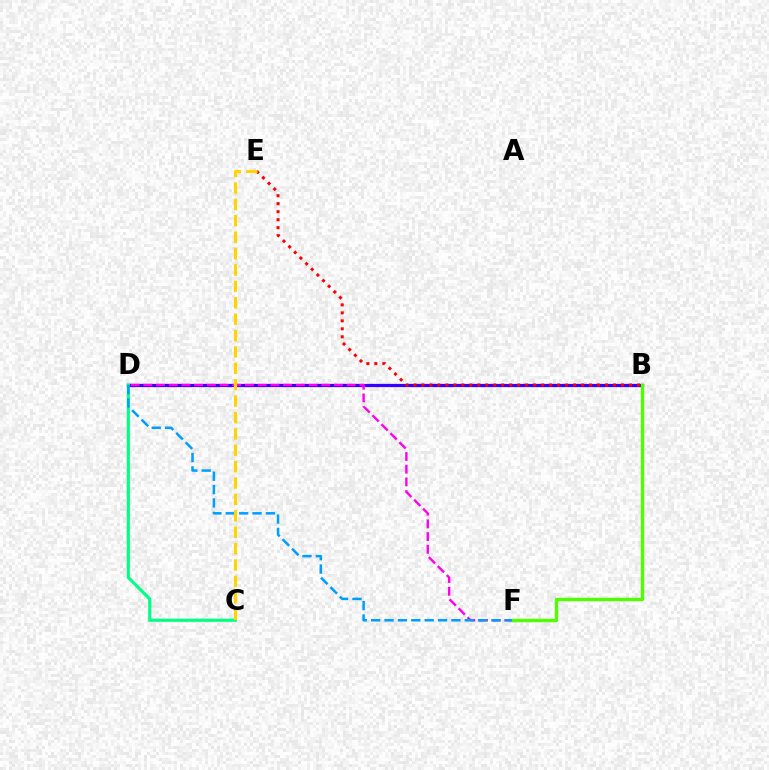{('B', 'D'): [{'color': '#3700ff', 'line_style': 'solid', 'thickness': 2.32}], ('C', 'D'): [{'color': '#00ff86', 'line_style': 'solid', 'thickness': 2.26}], ('D', 'F'): [{'color': '#ff00ed', 'line_style': 'dashed', 'thickness': 1.73}, {'color': '#009eff', 'line_style': 'dashed', 'thickness': 1.82}], ('B', 'F'): [{'color': '#4fff00', 'line_style': 'solid', 'thickness': 2.42}], ('B', 'E'): [{'color': '#ff0000', 'line_style': 'dotted', 'thickness': 2.17}], ('C', 'E'): [{'color': '#ffd500', 'line_style': 'dashed', 'thickness': 2.23}]}